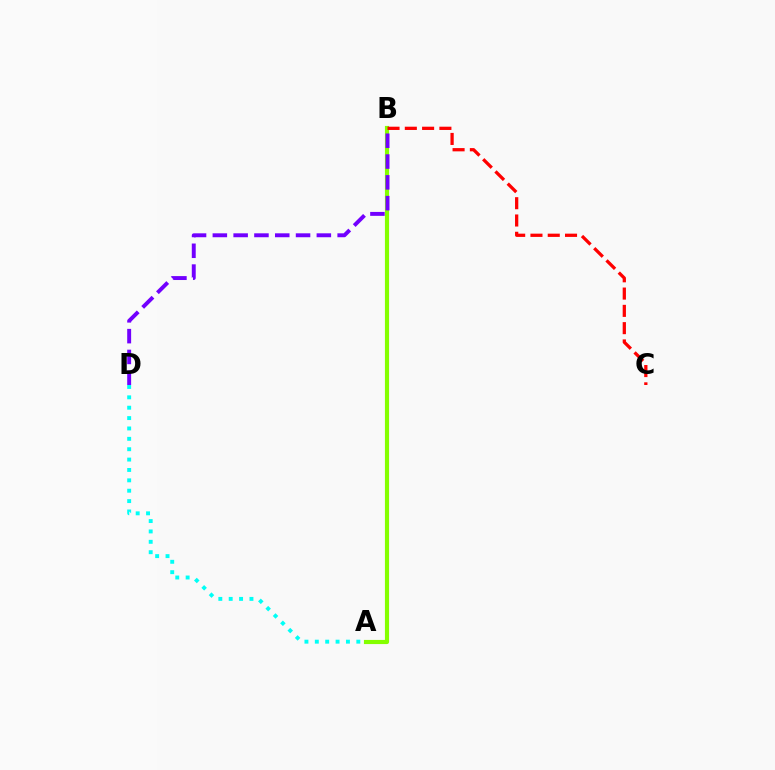{('A', 'B'): [{'color': '#84ff00', 'line_style': 'solid', 'thickness': 2.99}], ('B', 'D'): [{'color': '#7200ff', 'line_style': 'dashed', 'thickness': 2.83}], ('B', 'C'): [{'color': '#ff0000', 'line_style': 'dashed', 'thickness': 2.35}], ('A', 'D'): [{'color': '#00fff6', 'line_style': 'dotted', 'thickness': 2.82}]}